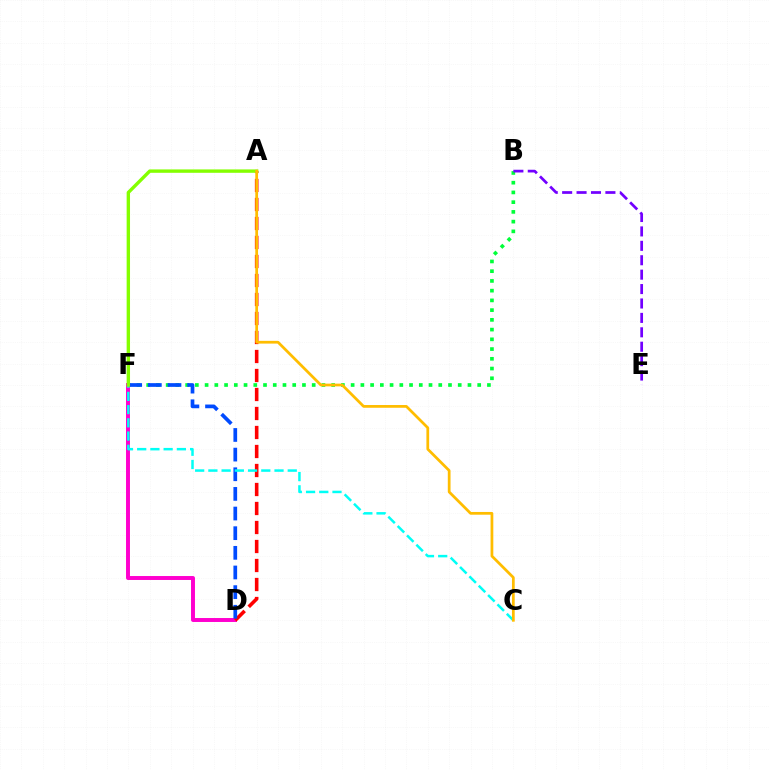{('B', 'F'): [{'color': '#00ff39', 'line_style': 'dotted', 'thickness': 2.65}], ('B', 'E'): [{'color': '#7200ff', 'line_style': 'dashed', 'thickness': 1.96}], ('D', 'F'): [{'color': '#ff00cf', 'line_style': 'solid', 'thickness': 2.84}, {'color': '#004bff', 'line_style': 'dashed', 'thickness': 2.67}], ('A', 'D'): [{'color': '#ff0000', 'line_style': 'dashed', 'thickness': 2.58}], ('C', 'F'): [{'color': '#00fff6', 'line_style': 'dashed', 'thickness': 1.8}], ('A', 'F'): [{'color': '#84ff00', 'line_style': 'solid', 'thickness': 2.43}], ('A', 'C'): [{'color': '#ffbd00', 'line_style': 'solid', 'thickness': 1.98}]}